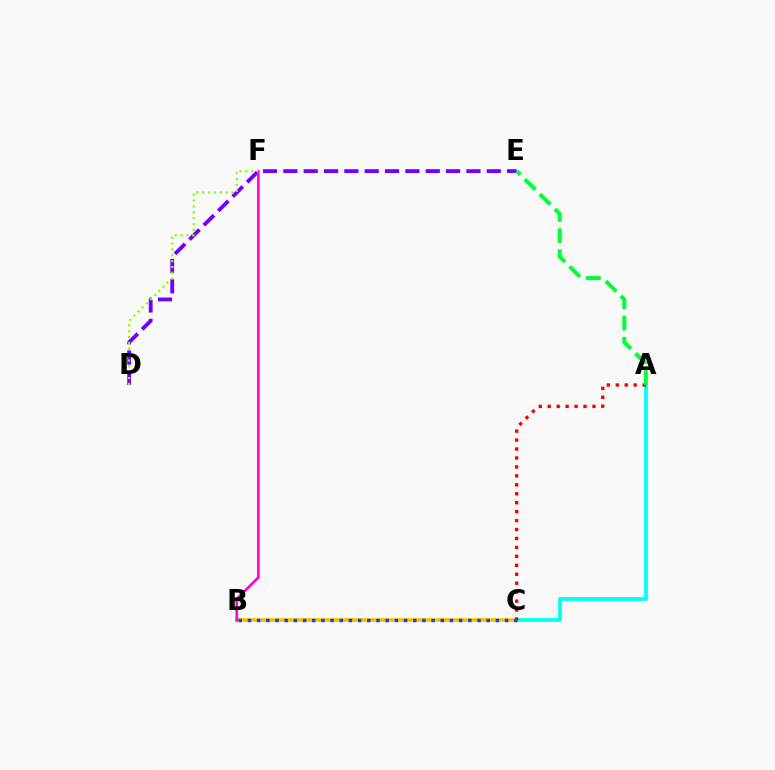{('B', 'C'): [{'color': '#ffbd00', 'line_style': 'solid', 'thickness': 2.63}, {'color': '#004bff', 'line_style': 'dotted', 'thickness': 2.5}], ('D', 'E'): [{'color': '#7200ff', 'line_style': 'dashed', 'thickness': 2.76}], ('A', 'C'): [{'color': '#00fff6', 'line_style': 'solid', 'thickness': 2.7}, {'color': '#ff0000', 'line_style': 'dotted', 'thickness': 2.43}], ('B', 'F'): [{'color': '#ff00cf', 'line_style': 'solid', 'thickness': 1.87}], ('D', 'F'): [{'color': '#84ff00', 'line_style': 'dotted', 'thickness': 1.59}], ('A', 'E'): [{'color': '#00ff39', 'line_style': 'dashed', 'thickness': 2.87}]}